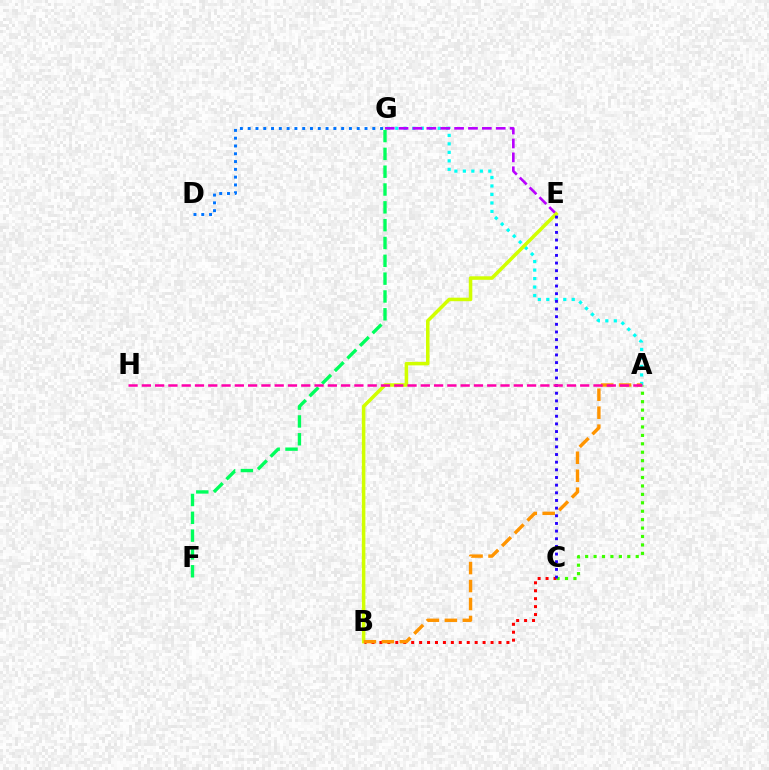{('D', 'G'): [{'color': '#0074ff', 'line_style': 'dotted', 'thickness': 2.12}], ('A', 'G'): [{'color': '#00fff6', 'line_style': 'dotted', 'thickness': 2.31}], ('A', 'C'): [{'color': '#3dff00', 'line_style': 'dotted', 'thickness': 2.29}], ('E', 'G'): [{'color': '#b900ff', 'line_style': 'dashed', 'thickness': 1.89}], ('B', 'E'): [{'color': '#d1ff00', 'line_style': 'solid', 'thickness': 2.54}], ('F', 'G'): [{'color': '#00ff5c', 'line_style': 'dashed', 'thickness': 2.42}], ('B', 'C'): [{'color': '#ff0000', 'line_style': 'dotted', 'thickness': 2.16}], ('C', 'E'): [{'color': '#2500ff', 'line_style': 'dotted', 'thickness': 2.08}], ('A', 'B'): [{'color': '#ff9400', 'line_style': 'dashed', 'thickness': 2.44}], ('A', 'H'): [{'color': '#ff00ac', 'line_style': 'dashed', 'thickness': 1.8}]}